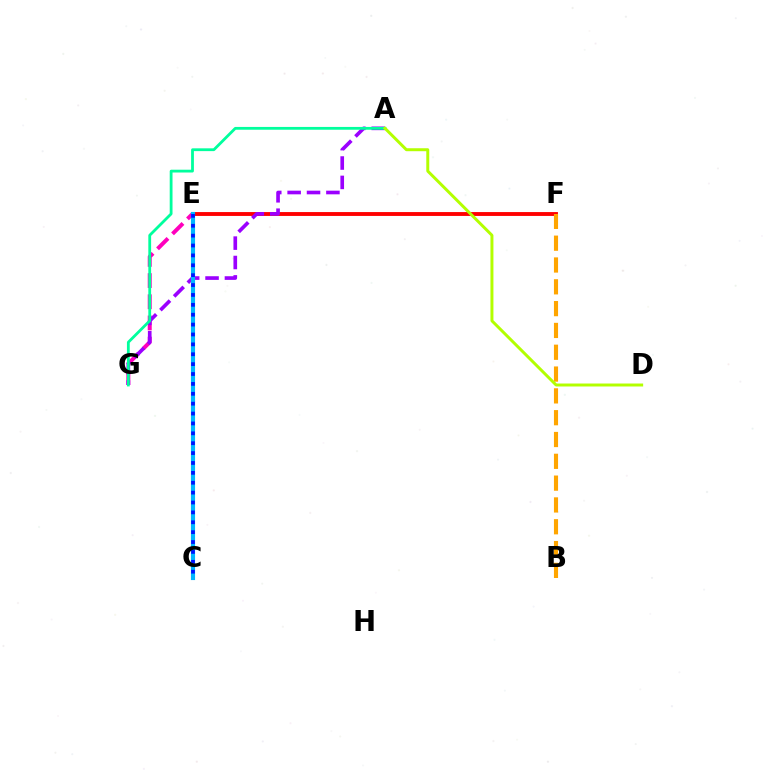{('E', 'G'): [{'color': '#ff00bd', 'line_style': 'dashed', 'thickness': 2.88}], ('E', 'F'): [{'color': '#ff0000', 'line_style': 'solid', 'thickness': 2.79}], ('A', 'G'): [{'color': '#9b00ff', 'line_style': 'dashed', 'thickness': 2.63}, {'color': '#00ff9d', 'line_style': 'solid', 'thickness': 2.01}], ('C', 'E'): [{'color': '#08ff00', 'line_style': 'dotted', 'thickness': 1.59}, {'color': '#00b5ff', 'line_style': 'solid', 'thickness': 2.98}, {'color': '#0010ff', 'line_style': 'dotted', 'thickness': 2.69}], ('B', 'F'): [{'color': '#ffa500', 'line_style': 'dashed', 'thickness': 2.96}], ('A', 'D'): [{'color': '#b3ff00', 'line_style': 'solid', 'thickness': 2.14}]}